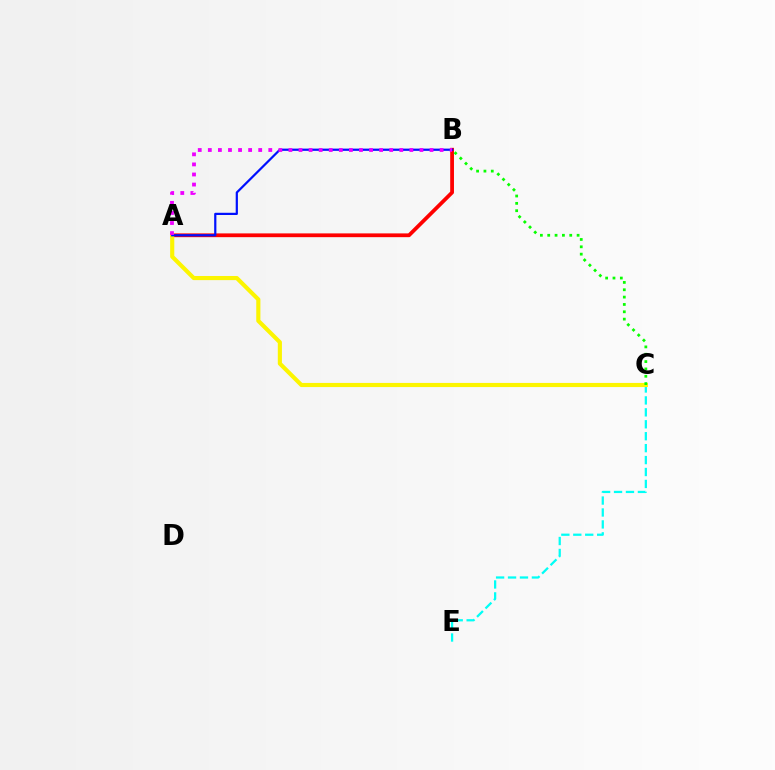{('C', 'E'): [{'color': '#00fff6', 'line_style': 'dashed', 'thickness': 1.62}], ('A', 'B'): [{'color': '#ff0000', 'line_style': 'solid', 'thickness': 2.71}, {'color': '#0010ff', 'line_style': 'solid', 'thickness': 1.59}, {'color': '#ee00ff', 'line_style': 'dotted', 'thickness': 2.74}], ('A', 'C'): [{'color': '#fcf500', 'line_style': 'solid', 'thickness': 2.98}], ('B', 'C'): [{'color': '#08ff00', 'line_style': 'dotted', 'thickness': 2.0}]}